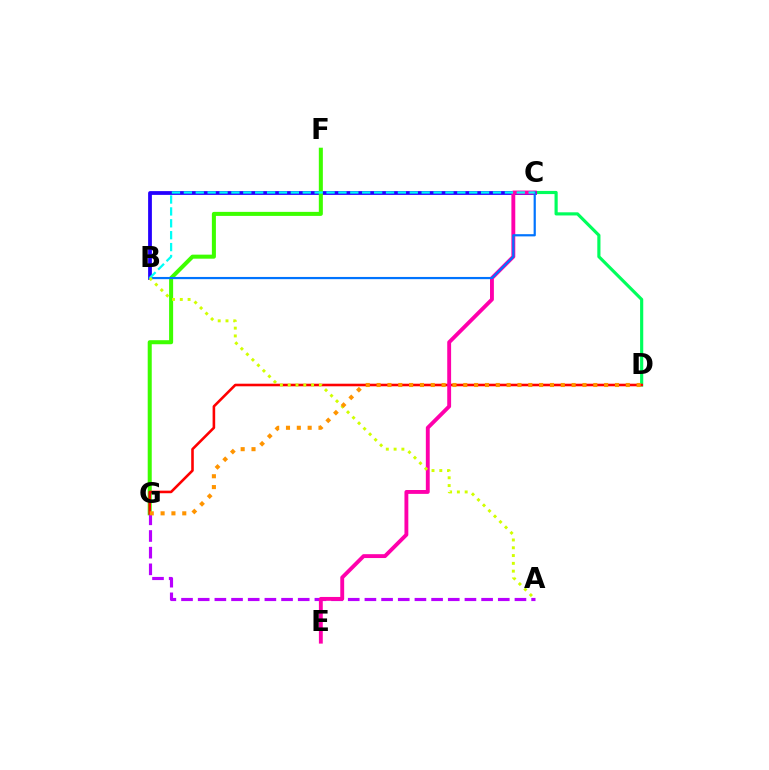{('C', 'D'): [{'color': '#00ff5c', 'line_style': 'solid', 'thickness': 2.27}], ('B', 'C'): [{'color': '#2500ff', 'line_style': 'solid', 'thickness': 2.72}, {'color': '#0074ff', 'line_style': 'solid', 'thickness': 1.59}, {'color': '#00fff6', 'line_style': 'dashed', 'thickness': 1.62}], ('F', 'G'): [{'color': '#3dff00', 'line_style': 'solid', 'thickness': 2.91}], ('A', 'G'): [{'color': '#b900ff', 'line_style': 'dashed', 'thickness': 2.26}], ('D', 'G'): [{'color': '#ff0000', 'line_style': 'solid', 'thickness': 1.86}, {'color': '#ff9400', 'line_style': 'dotted', 'thickness': 2.94}], ('C', 'E'): [{'color': '#ff00ac', 'line_style': 'solid', 'thickness': 2.79}], ('A', 'B'): [{'color': '#d1ff00', 'line_style': 'dotted', 'thickness': 2.12}]}